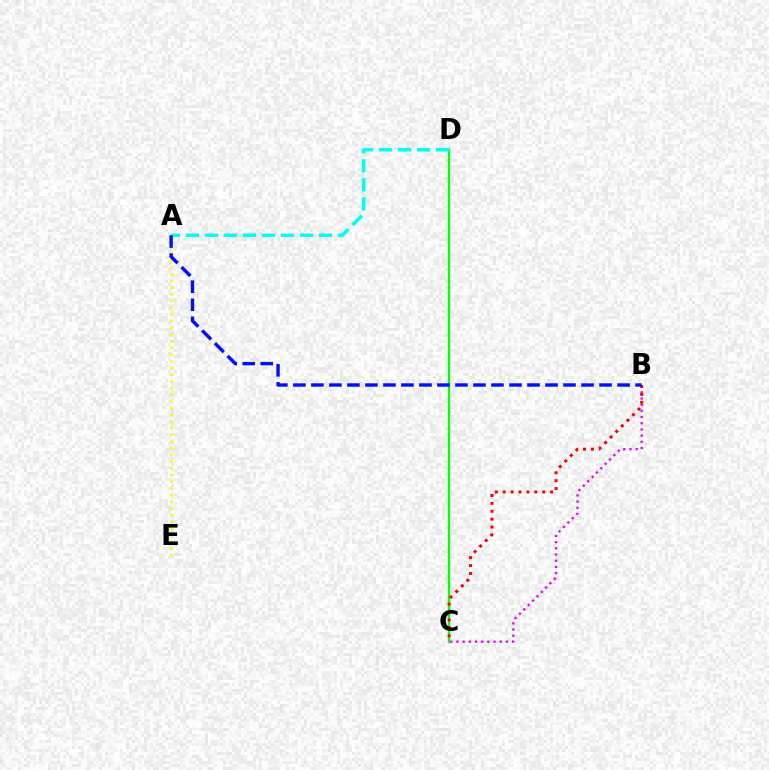{('C', 'D'): [{'color': '#08ff00', 'line_style': 'solid', 'thickness': 1.66}], ('B', 'C'): [{'color': '#ee00ff', 'line_style': 'dotted', 'thickness': 1.68}, {'color': '#ff0000', 'line_style': 'dotted', 'thickness': 2.15}], ('A', 'D'): [{'color': '#00fff6', 'line_style': 'dashed', 'thickness': 2.58}], ('A', 'E'): [{'color': '#fcf500', 'line_style': 'dotted', 'thickness': 1.82}], ('A', 'B'): [{'color': '#0010ff', 'line_style': 'dashed', 'thickness': 2.45}]}